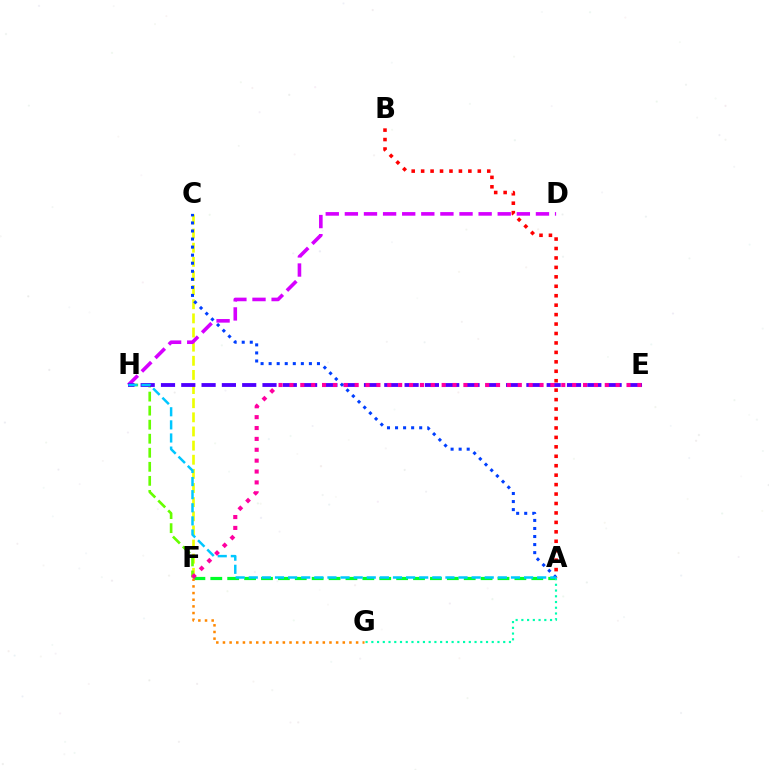{('A', 'F'): [{'color': '#00ff27', 'line_style': 'dashed', 'thickness': 2.3}], ('C', 'F'): [{'color': '#eeff00', 'line_style': 'dashed', 'thickness': 1.92}], ('A', 'C'): [{'color': '#003fff', 'line_style': 'dotted', 'thickness': 2.19}], ('F', 'H'): [{'color': '#66ff00', 'line_style': 'dashed', 'thickness': 1.91}], ('D', 'H'): [{'color': '#d600ff', 'line_style': 'dashed', 'thickness': 2.6}], ('A', 'B'): [{'color': '#ff0000', 'line_style': 'dotted', 'thickness': 2.57}], ('A', 'G'): [{'color': '#00ffaf', 'line_style': 'dotted', 'thickness': 1.56}], ('E', 'H'): [{'color': '#4f00ff', 'line_style': 'dashed', 'thickness': 2.76}], ('F', 'G'): [{'color': '#ff8800', 'line_style': 'dotted', 'thickness': 1.81}], ('A', 'H'): [{'color': '#00c7ff', 'line_style': 'dashed', 'thickness': 1.78}], ('E', 'F'): [{'color': '#ff00a0', 'line_style': 'dotted', 'thickness': 2.95}]}